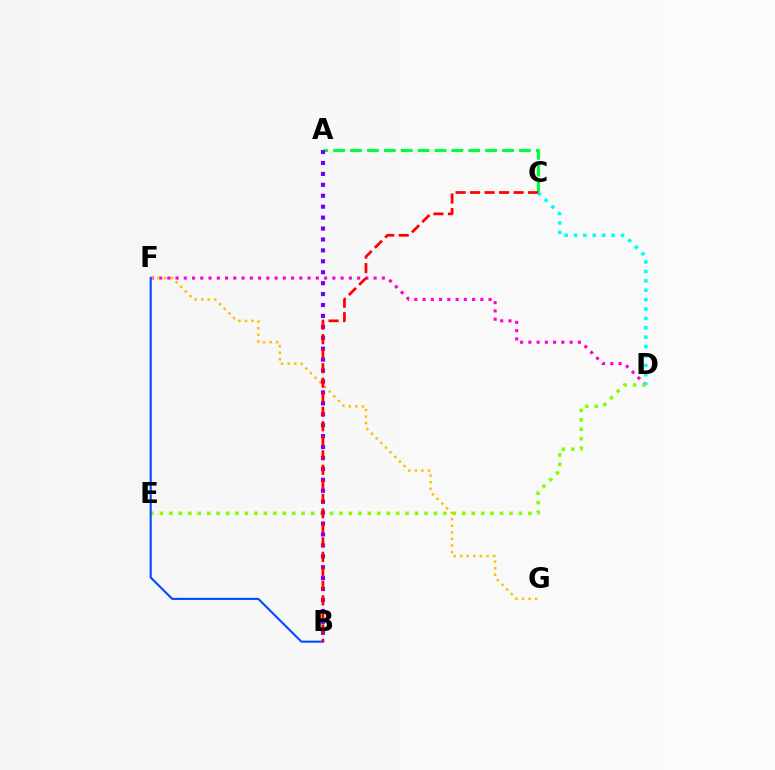{('D', 'F'): [{'color': '#ff00cf', 'line_style': 'dotted', 'thickness': 2.24}], ('D', 'E'): [{'color': '#84ff00', 'line_style': 'dotted', 'thickness': 2.57}], ('F', 'G'): [{'color': '#ffbd00', 'line_style': 'dotted', 'thickness': 1.79}], ('B', 'F'): [{'color': '#004bff', 'line_style': 'solid', 'thickness': 1.51}], ('A', 'C'): [{'color': '#00ff39', 'line_style': 'dashed', 'thickness': 2.29}], ('C', 'D'): [{'color': '#00fff6', 'line_style': 'dotted', 'thickness': 2.55}], ('A', 'B'): [{'color': '#7200ff', 'line_style': 'dotted', 'thickness': 2.97}], ('B', 'C'): [{'color': '#ff0000', 'line_style': 'dashed', 'thickness': 1.97}]}